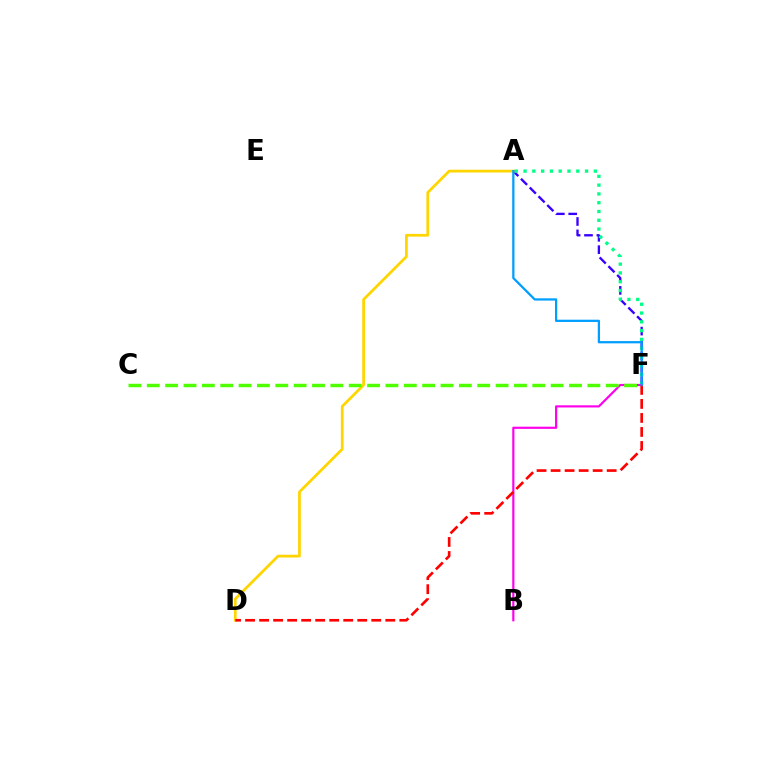{('A', 'F'): [{'color': '#3700ff', 'line_style': 'dashed', 'thickness': 1.68}, {'color': '#00ff86', 'line_style': 'dotted', 'thickness': 2.39}, {'color': '#009eff', 'line_style': 'solid', 'thickness': 1.62}], ('A', 'D'): [{'color': '#ffd500', 'line_style': 'solid', 'thickness': 1.98}], ('B', 'F'): [{'color': '#ff00ed', 'line_style': 'solid', 'thickness': 1.57}], ('C', 'F'): [{'color': '#4fff00', 'line_style': 'dashed', 'thickness': 2.49}], ('D', 'F'): [{'color': '#ff0000', 'line_style': 'dashed', 'thickness': 1.9}]}